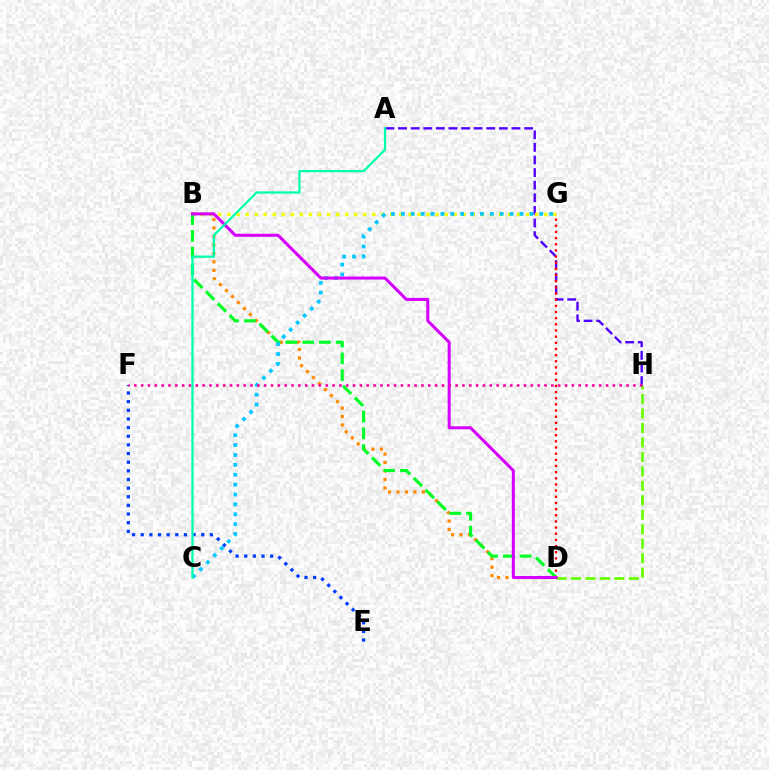{('E', 'F'): [{'color': '#003fff', 'line_style': 'dotted', 'thickness': 2.35}], ('A', 'H'): [{'color': '#4f00ff', 'line_style': 'dashed', 'thickness': 1.71}], ('B', 'D'): [{'color': '#ff8800', 'line_style': 'dotted', 'thickness': 2.3}, {'color': '#00ff27', 'line_style': 'dashed', 'thickness': 2.28}, {'color': '#d600ff', 'line_style': 'solid', 'thickness': 2.18}], ('D', 'G'): [{'color': '#ff0000', 'line_style': 'dotted', 'thickness': 1.67}], ('B', 'G'): [{'color': '#eeff00', 'line_style': 'dotted', 'thickness': 2.46}], ('D', 'H'): [{'color': '#66ff00', 'line_style': 'dashed', 'thickness': 1.97}], ('C', 'G'): [{'color': '#00c7ff', 'line_style': 'dotted', 'thickness': 2.69}], ('F', 'H'): [{'color': '#ff00a0', 'line_style': 'dotted', 'thickness': 1.86}], ('A', 'C'): [{'color': '#00ffaf', 'line_style': 'solid', 'thickness': 1.63}]}